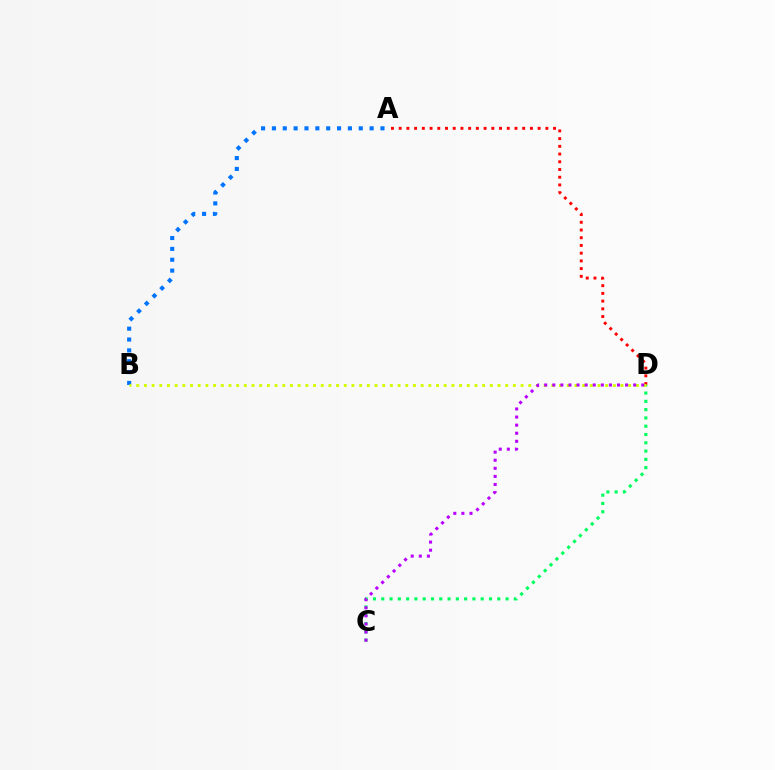{('C', 'D'): [{'color': '#00ff5c', 'line_style': 'dotted', 'thickness': 2.25}, {'color': '#b900ff', 'line_style': 'dotted', 'thickness': 2.2}], ('A', 'D'): [{'color': '#ff0000', 'line_style': 'dotted', 'thickness': 2.1}], ('A', 'B'): [{'color': '#0074ff', 'line_style': 'dotted', 'thickness': 2.95}], ('B', 'D'): [{'color': '#d1ff00', 'line_style': 'dotted', 'thickness': 2.09}]}